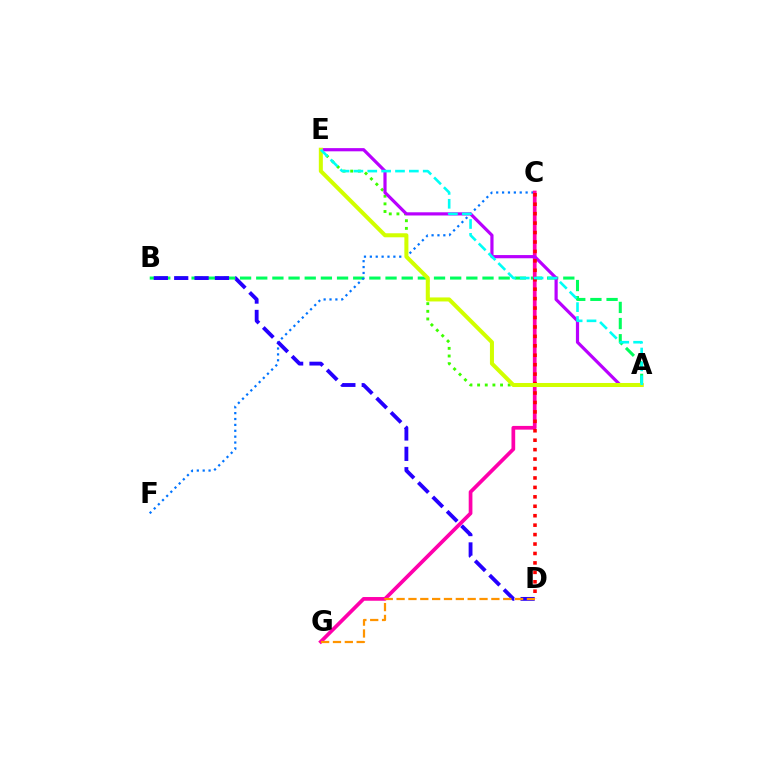{('A', 'B'): [{'color': '#00ff5c', 'line_style': 'dashed', 'thickness': 2.2}], ('C', 'F'): [{'color': '#0074ff', 'line_style': 'dotted', 'thickness': 1.6}], ('C', 'G'): [{'color': '#ff00ac', 'line_style': 'solid', 'thickness': 2.68}], ('A', 'E'): [{'color': '#3dff00', 'line_style': 'dotted', 'thickness': 2.08}, {'color': '#b900ff', 'line_style': 'solid', 'thickness': 2.3}, {'color': '#d1ff00', 'line_style': 'solid', 'thickness': 2.9}, {'color': '#00fff6', 'line_style': 'dashed', 'thickness': 1.88}], ('C', 'D'): [{'color': '#ff0000', 'line_style': 'dotted', 'thickness': 2.56}], ('B', 'D'): [{'color': '#2500ff', 'line_style': 'dashed', 'thickness': 2.77}], ('D', 'G'): [{'color': '#ff9400', 'line_style': 'dashed', 'thickness': 1.61}]}